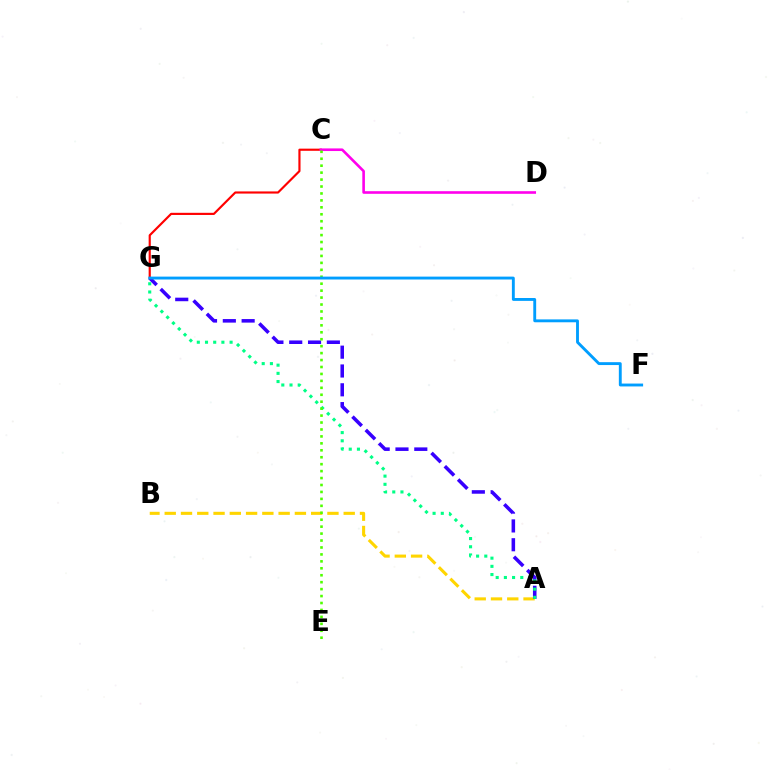{('A', 'B'): [{'color': '#ffd500', 'line_style': 'dashed', 'thickness': 2.21}], ('A', 'G'): [{'color': '#3700ff', 'line_style': 'dashed', 'thickness': 2.56}, {'color': '#00ff86', 'line_style': 'dotted', 'thickness': 2.23}], ('C', 'G'): [{'color': '#ff0000', 'line_style': 'solid', 'thickness': 1.55}], ('C', 'D'): [{'color': '#ff00ed', 'line_style': 'solid', 'thickness': 1.88}], ('C', 'E'): [{'color': '#4fff00', 'line_style': 'dotted', 'thickness': 1.89}], ('F', 'G'): [{'color': '#009eff', 'line_style': 'solid', 'thickness': 2.07}]}